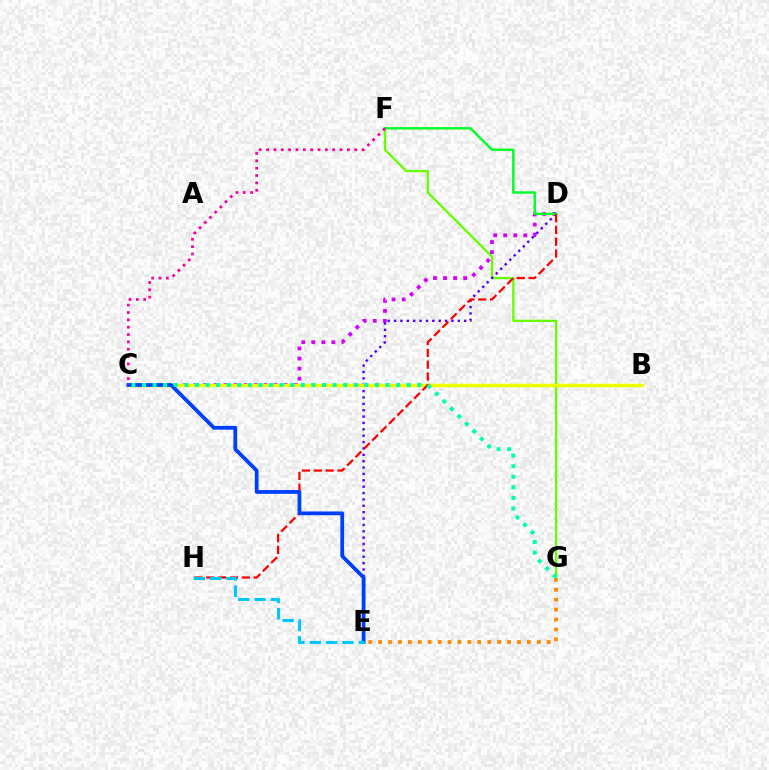{('F', 'G'): [{'color': '#66ff00', 'line_style': 'solid', 'thickness': 1.65}], ('C', 'D'): [{'color': '#d600ff', 'line_style': 'dotted', 'thickness': 2.73}], ('D', 'E'): [{'color': '#4f00ff', 'line_style': 'dotted', 'thickness': 1.73}], ('E', 'G'): [{'color': '#ff8800', 'line_style': 'dotted', 'thickness': 2.69}], ('D', 'F'): [{'color': '#00ff27', 'line_style': 'solid', 'thickness': 1.75}], ('B', 'C'): [{'color': '#eeff00', 'line_style': 'solid', 'thickness': 2.51}], ('D', 'H'): [{'color': '#ff0000', 'line_style': 'dashed', 'thickness': 1.61}], ('C', 'E'): [{'color': '#003fff', 'line_style': 'solid', 'thickness': 2.71}], ('E', 'H'): [{'color': '#00c7ff', 'line_style': 'dashed', 'thickness': 2.22}], ('C', 'G'): [{'color': '#00ffaf', 'line_style': 'dotted', 'thickness': 2.88}], ('C', 'F'): [{'color': '#ff00a0', 'line_style': 'dotted', 'thickness': 2.0}]}